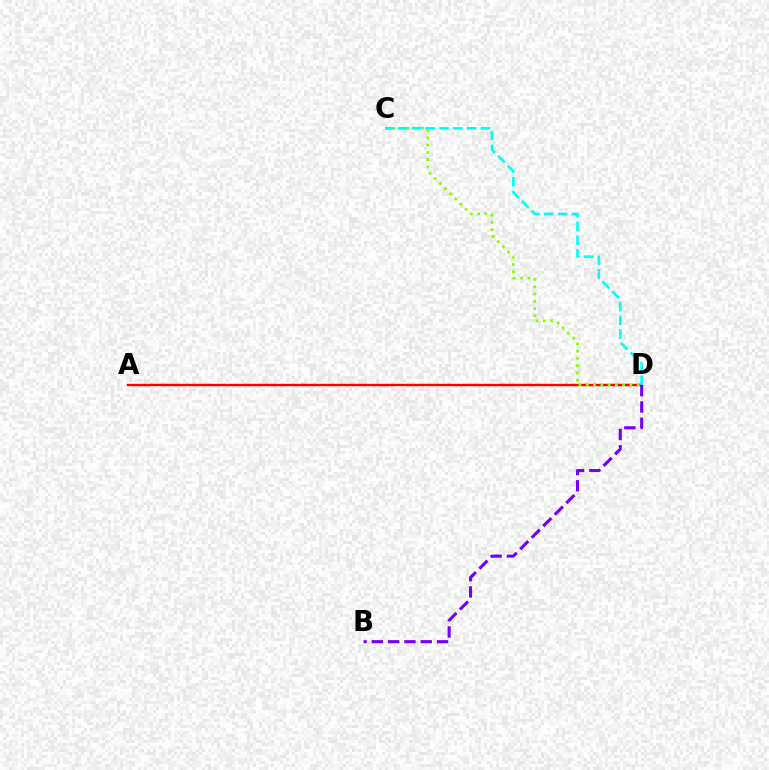{('A', 'D'): [{'color': '#ff0000', 'line_style': 'solid', 'thickness': 1.72}], ('C', 'D'): [{'color': '#84ff00', 'line_style': 'dotted', 'thickness': 1.98}, {'color': '#00fff6', 'line_style': 'dashed', 'thickness': 1.87}], ('B', 'D'): [{'color': '#7200ff', 'line_style': 'dashed', 'thickness': 2.21}]}